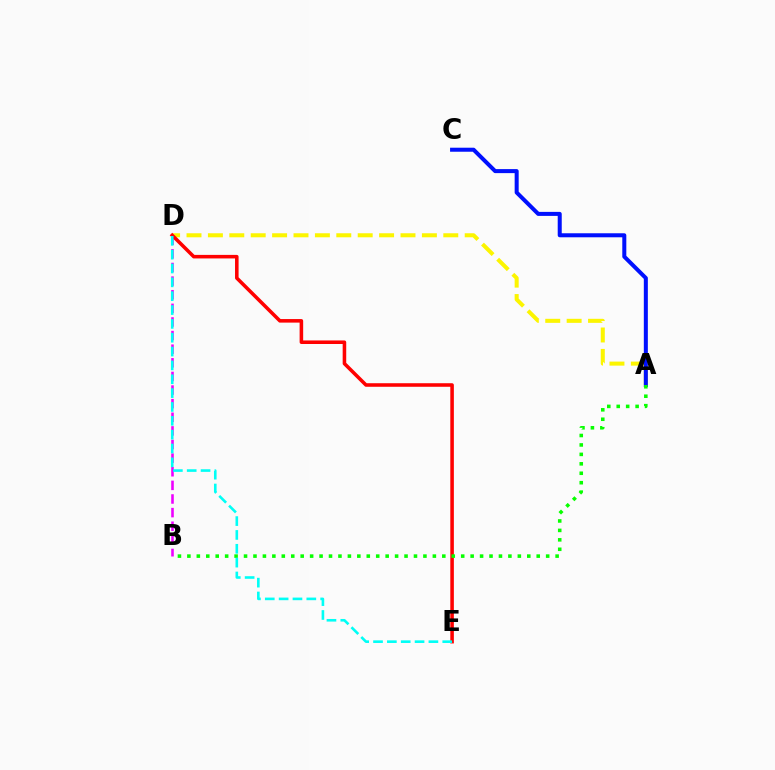{('A', 'D'): [{'color': '#fcf500', 'line_style': 'dashed', 'thickness': 2.91}], ('B', 'D'): [{'color': '#ee00ff', 'line_style': 'dashed', 'thickness': 1.85}], ('D', 'E'): [{'color': '#ff0000', 'line_style': 'solid', 'thickness': 2.56}, {'color': '#00fff6', 'line_style': 'dashed', 'thickness': 1.88}], ('A', 'C'): [{'color': '#0010ff', 'line_style': 'solid', 'thickness': 2.9}], ('A', 'B'): [{'color': '#08ff00', 'line_style': 'dotted', 'thickness': 2.57}]}